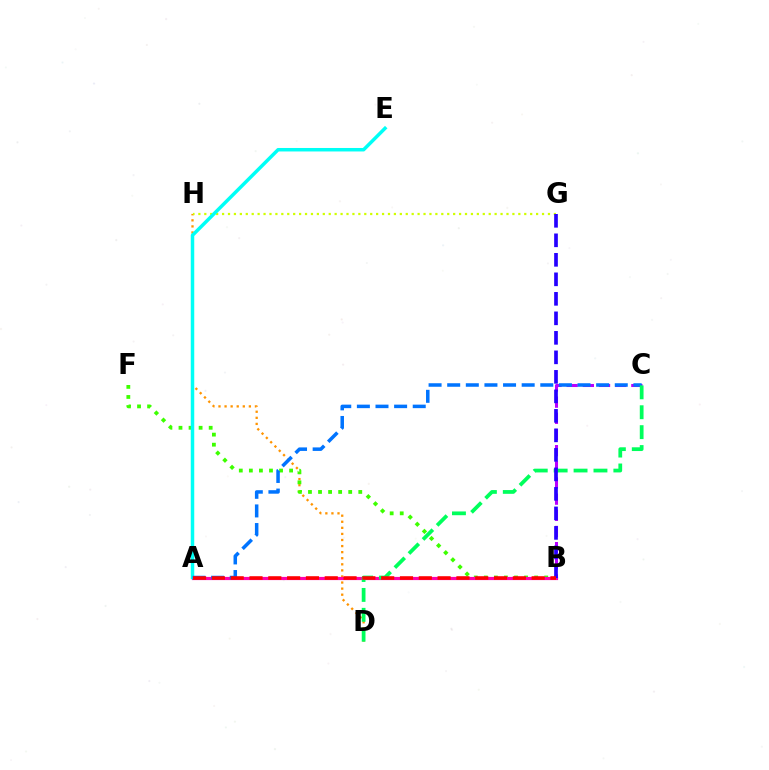{('D', 'H'): [{'color': '#ff9400', 'line_style': 'dotted', 'thickness': 1.65}], ('B', 'F'): [{'color': '#3dff00', 'line_style': 'dotted', 'thickness': 2.73}], ('G', 'H'): [{'color': '#d1ff00', 'line_style': 'dotted', 'thickness': 1.61}], ('A', 'B'): [{'color': '#ff00ac', 'line_style': 'solid', 'thickness': 2.29}, {'color': '#ff0000', 'line_style': 'dashed', 'thickness': 2.56}], ('A', 'E'): [{'color': '#00fff6', 'line_style': 'solid', 'thickness': 2.51}], ('B', 'C'): [{'color': '#b900ff', 'line_style': 'dashed', 'thickness': 2.2}], ('A', 'C'): [{'color': '#0074ff', 'line_style': 'dashed', 'thickness': 2.53}], ('C', 'D'): [{'color': '#00ff5c', 'line_style': 'dashed', 'thickness': 2.7}], ('B', 'G'): [{'color': '#2500ff', 'line_style': 'dashed', 'thickness': 2.65}]}